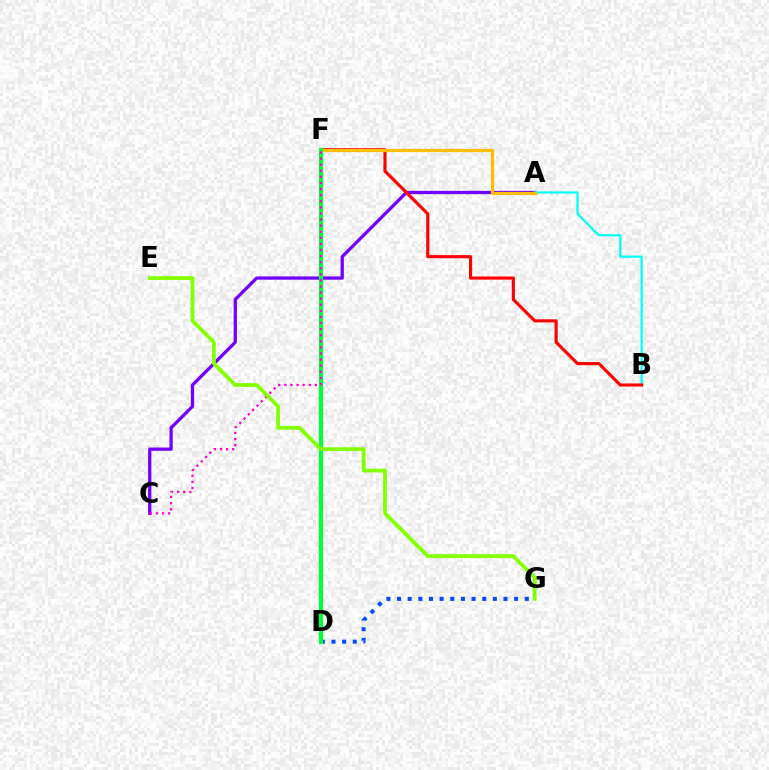{('A', 'C'): [{'color': '#7200ff', 'line_style': 'solid', 'thickness': 2.35}], ('A', 'B'): [{'color': '#00fff6', 'line_style': 'solid', 'thickness': 1.6}], ('D', 'G'): [{'color': '#004bff', 'line_style': 'dotted', 'thickness': 2.89}], ('B', 'F'): [{'color': '#ff0000', 'line_style': 'solid', 'thickness': 2.25}], ('A', 'F'): [{'color': '#ffbd00', 'line_style': 'solid', 'thickness': 2.33}], ('D', 'F'): [{'color': '#00ff39', 'line_style': 'solid', 'thickness': 2.99}], ('C', 'F'): [{'color': '#ff00cf', 'line_style': 'dotted', 'thickness': 1.65}], ('E', 'G'): [{'color': '#84ff00', 'line_style': 'solid', 'thickness': 2.71}]}